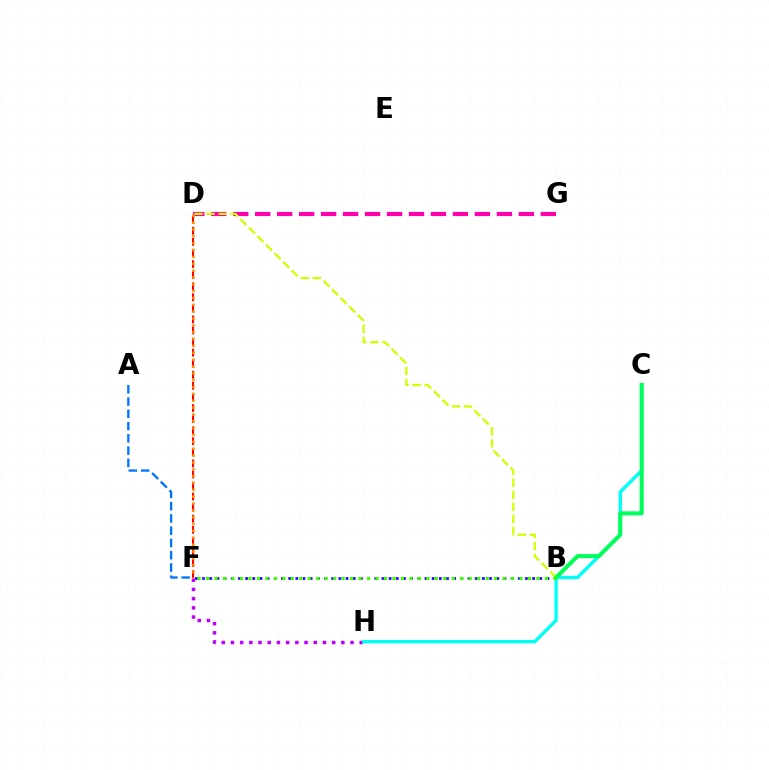{('A', 'F'): [{'color': '#0074ff', 'line_style': 'dashed', 'thickness': 1.67}], ('B', 'F'): [{'color': '#2500ff', 'line_style': 'dotted', 'thickness': 1.95}, {'color': '#3dff00', 'line_style': 'dotted', 'thickness': 2.3}], ('D', 'G'): [{'color': '#ff00ac', 'line_style': 'dashed', 'thickness': 2.98}], ('B', 'D'): [{'color': '#d1ff00', 'line_style': 'dashed', 'thickness': 1.64}], ('F', 'H'): [{'color': '#b900ff', 'line_style': 'dotted', 'thickness': 2.5}], ('D', 'F'): [{'color': '#ff0000', 'line_style': 'dashed', 'thickness': 1.5}, {'color': '#ff9400', 'line_style': 'dotted', 'thickness': 1.86}], ('C', 'H'): [{'color': '#00fff6', 'line_style': 'solid', 'thickness': 2.41}], ('B', 'C'): [{'color': '#00ff5c', 'line_style': 'solid', 'thickness': 2.92}]}